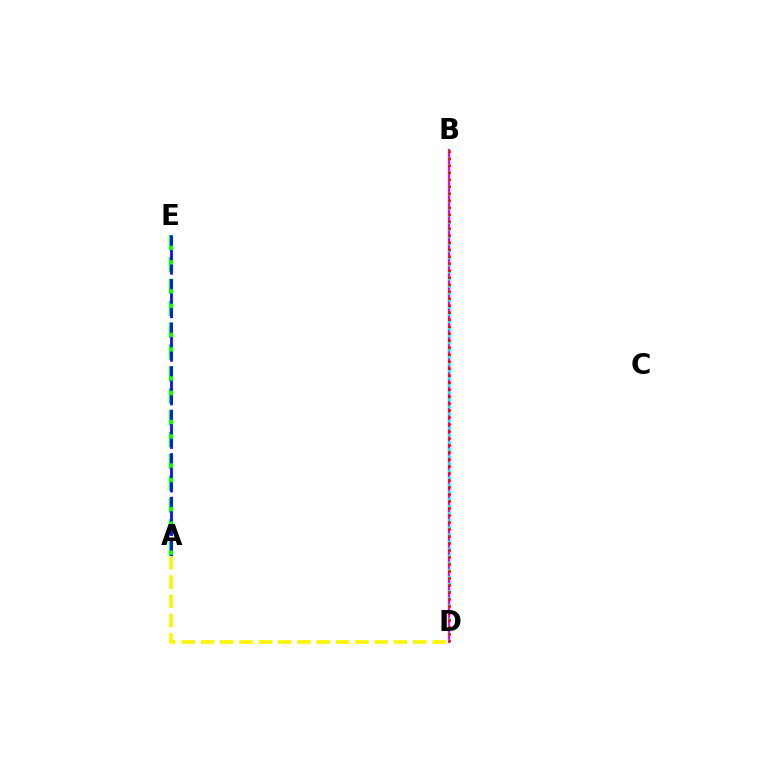{('A', 'E'): [{'color': '#08ff00', 'line_style': 'dashed', 'thickness': 2.97}, {'color': '#0010ff', 'line_style': 'dashed', 'thickness': 1.97}], ('B', 'D'): [{'color': '#ee00ff', 'line_style': 'solid', 'thickness': 1.62}, {'color': '#00fff6', 'line_style': 'dotted', 'thickness': 1.93}, {'color': '#ff0000', 'line_style': 'dotted', 'thickness': 1.9}], ('A', 'D'): [{'color': '#fcf500', 'line_style': 'dashed', 'thickness': 2.62}]}